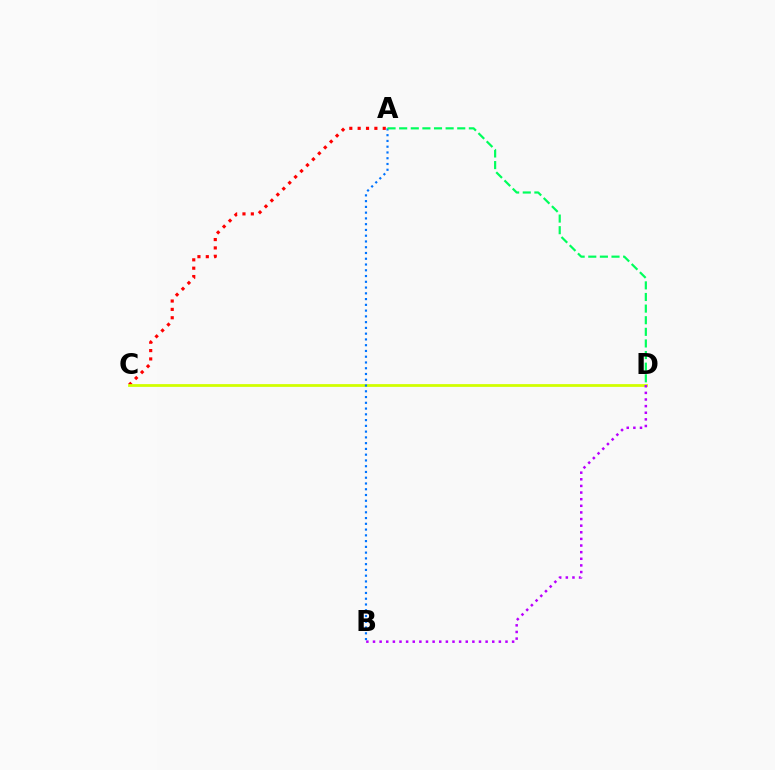{('A', 'C'): [{'color': '#ff0000', 'line_style': 'dotted', 'thickness': 2.27}], ('C', 'D'): [{'color': '#d1ff00', 'line_style': 'solid', 'thickness': 2.0}], ('B', 'D'): [{'color': '#b900ff', 'line_style': 'dotted', 'thickness': 1.8}], ('A', 'B'): [{'color': '#0074ff', 'line_style': 'dotted', 'thickness': 1.57}], ('A', 'D'): [{'color': '#00ff5c', 'line_style': 'dashed', 'thickness': 1.58}]}